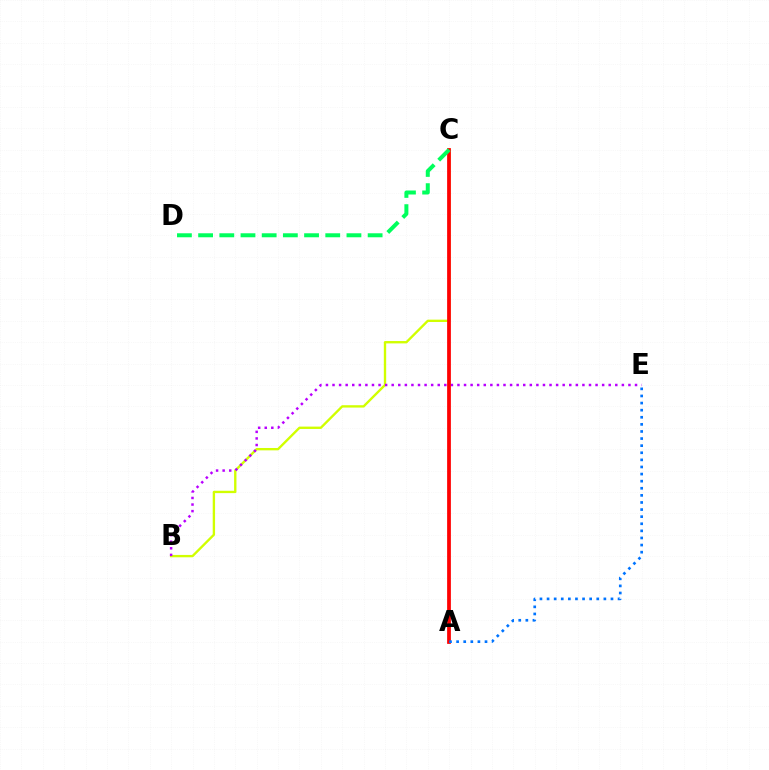{('B', 'C'): [{'color': '#d1ff00', 'line_style': 'solid', 'thickness': 1.7}], ('B', 'E'): [{'color': '#b900ff', 'line_style': 'dotted', 'thickness': 1.79}], ('A', 'C'): [{'color': '#ff0000', 'line_style': 'solid', 'thickness': 2.7}], ('A', 'E'): [{'color': '#0074ff', 'line_style': 'dotted', 'thickness': 1.93}], ('C', 'D'): [{'color': '#00ff5c', 'line_style': 'dashed', 'thickness': 2.88}]}